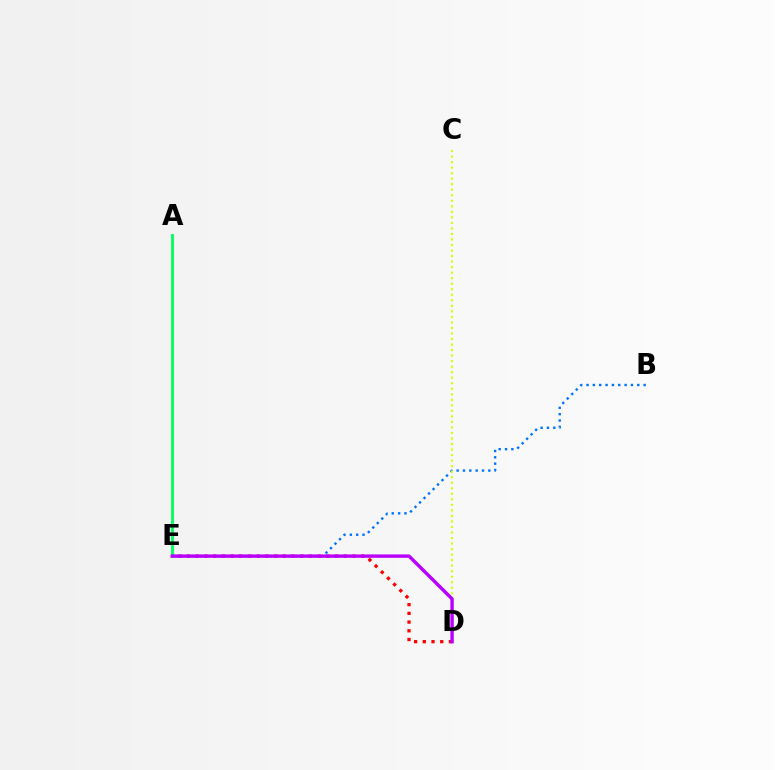{('B', 'E'): [{'color': '#0074ff', 'line_style': 'dotted', 'thickness': 1.72}], ('A', 'E'): [{'color': '#00ff5c', 'line_style': 'solid', 'thickness': 2.05}], ('C', 'D'): [{'color': '#d1ff00', 'line_style': 'dotted', 'thickness': 1.5}], ('D', 'E'): [{'color': '#ff0000', 'line_style': 'dotted', 'thickness': 2.37}, {'color': '#b900ff', 'line_style': 'solid', 'thickness': 2.45}]}